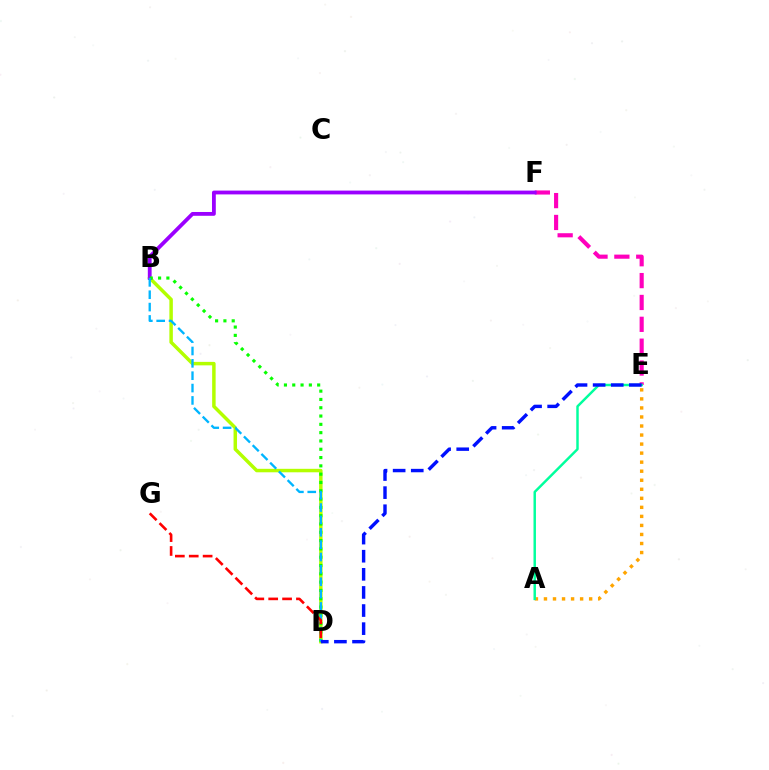{('B', 'D'): [{'color': '#b3ff00', 'line_style': 'solid', 'thickness': 2.5}, {'color': '#08ff00', 'line_style': 'dotted', 'thickness': 2.26}, {'color': '#00b5ff', 'line_style': 'dashed', 'thickness': 1.68}], ('E', 'F'): [{'color': '#ff00bd', 'line_style': 'dashed', 'thickness': 2.97}], ('B', 'F'): [{'color': '#9b00ff', 'line_style': 'solid', 'thickness': 2.74}], ('A', 'E'): [{'color': '#ffa500', 'line_style': 'dotted', 'thickness': 2.46}, {'color': '#00ff9d', 'line_style': 'solid', 'thickness': 1.77}], ('D', 'E'): [{'color': '#0010ff', 'line_style': 'dashed', 'thickness': 2.46}], ('D', 'G'): [{'color': '#ff0000', 'line_style': 'dashed', 'thickness': 1.89}]}